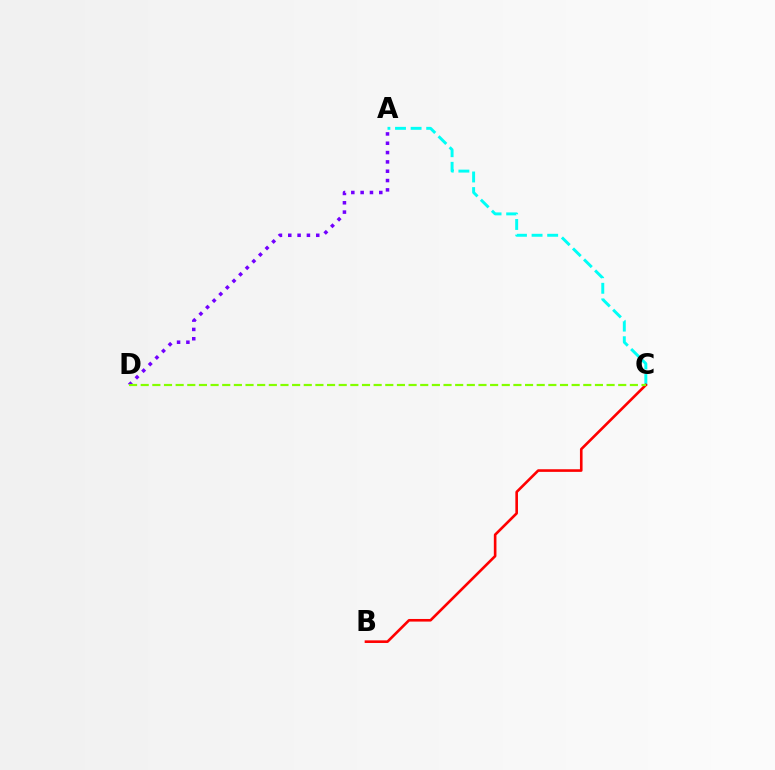{('A', 'C'): [{'color': '#00fff6', 'line_style': 'dashed', 'thickness': 2.12}], ('A', 'D'): [{'color': '#7200ff', 'line_style': 'dotted', 'thickness': 2.53}], ('B', 'C'): [{'color': '#ff0000', 'line_style': 'solid', 'thickness': 1.89}], ('C', 'D'): [{'color': '#84ff00', 'line_style': 'dashed', 'thickness': 1.58}]}